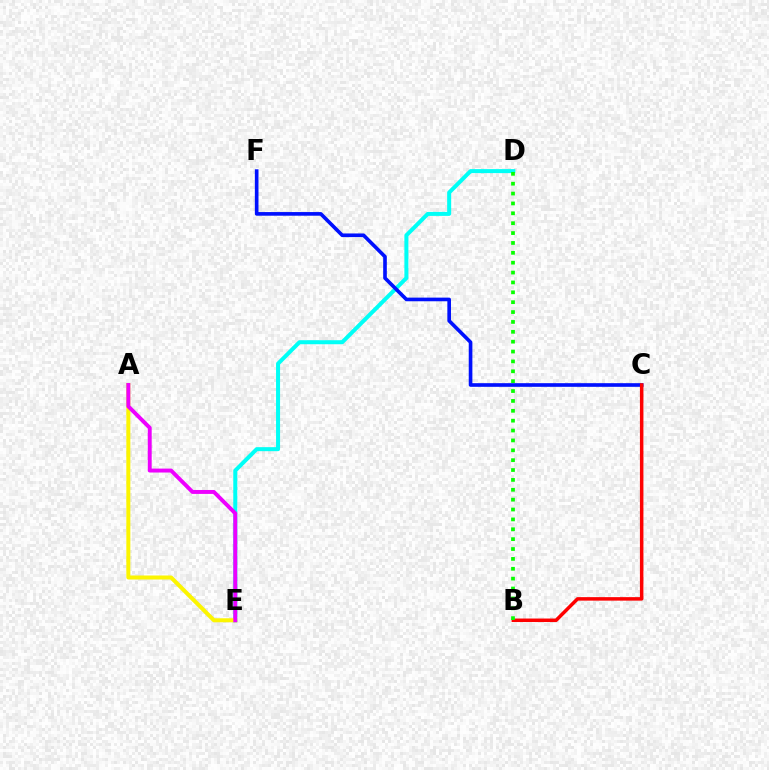{('D', 'E'): [{'color': '#00fff6', 'line_style': 'solid', 'thickness': 2.89}], ('A', 'E'): [{'color': '#fcf500', 'line_style': 'solid', 'thickness': 2.89}, {'color': '#ee00ff', 'line_style': 'solid', 'thickness': 2.83}], ('C', 'F'): [{'color': '#0010ff', 'line_style': 'solid', 'thickness': 2.62}], ('B', 'C'): [{'color': '#ff0000', 'line_style': 'solid', 'thickness': 2.52}], ('B', 'D'): [{'color': '#08ff00', 'line_style': 'dotted', 'thickness': 2.68}]}